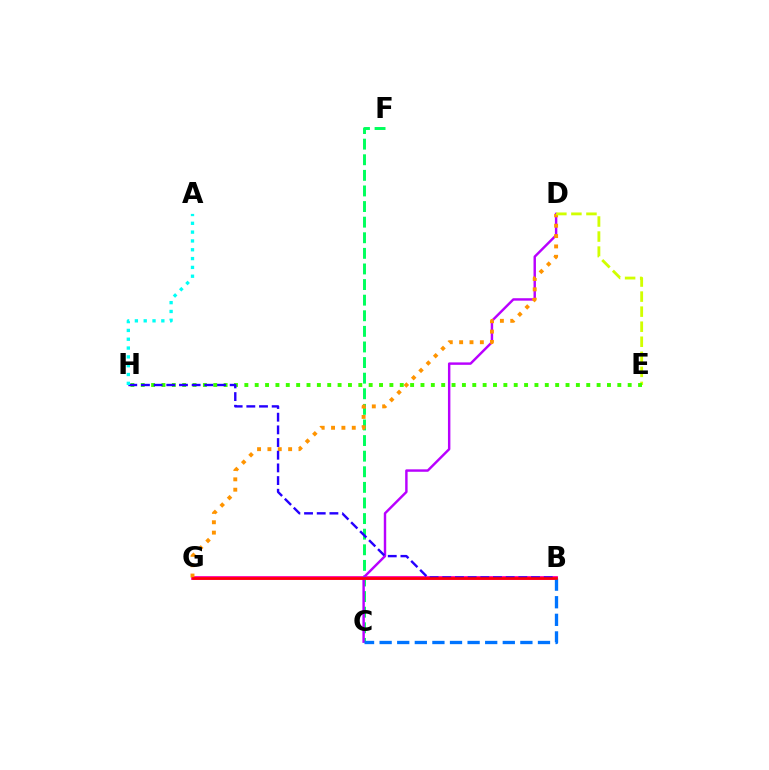{('B', 'G'): [{'color': '#ff00ac', 'line_style': 'solid', 'thickness': 2.75}, {'color': '#ff0000', 'line_style': 'solid', 'thickness': 1.88}], ('C', 'F'): [{'color': '#00ff5c', 'line_style': 'dashed', 'thickness': 2.12}], ('C', 'D'): [{'color': '#b900ff', 'line_style': 'solid', 'thickness': 1.75}], ('D', 'G'): [{'color': '#ff9400', 'line_style': 'dotted', 'thickness': 2.81}], ('B', 'C'): [{'color': '#0074ff', 'line_style': 'dashed', 'thickness': 2.39}], ('D', 'E'): [{'color': '#d1ff00', 'line_style': 'dashed', 'thickness': 2.04}], ('E', 'H'): [{'color': '#3dff00', 'line_style': 'dotted', 'thickness': 2.81}], ('B', 'H'): [{'color': '#2500ff', 'line_style': 'dashed', 'thickness': 1.72}], ('A', 'H'): [{'color': '#00fff6', 'line_style': 'dotted', 'thickness': 2.4}]}